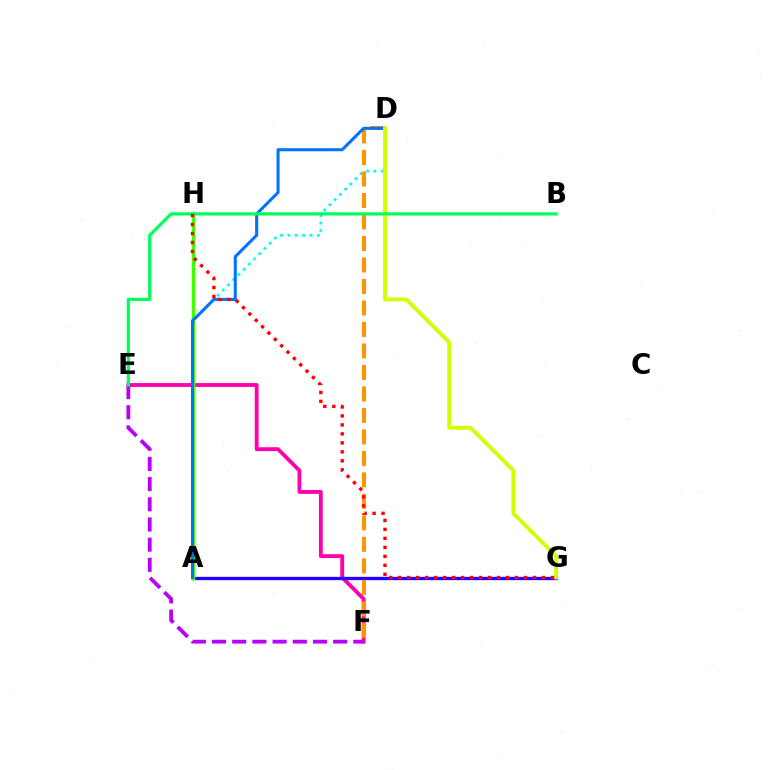{('E', 'F'): [{'color': '#ff00ac', 'line_style': 'solid', 'thickness': 2.77}, {'color': '#b900ff', 'line_style': 'dashed', 'thickness': 2.74}], ('A', 'G'): [{'color': '#2500ff', 'line_style': 'solid', 'thickness': 2.39}], ('A', 'D'): [{'color': '#00fff6', 'line_style': 'dotted', 'thickness': 2.0}, {'color': '#0074ff', 'line_style': 'solid', 'thickness': 2.21}], ('A', 'H'): [{'color': '#3dff00', 'line_style': 'solid', 'thickness': 2.51}], ('D', 'F'): [{'color': '#ff9400', 'line_style': 'dashed', 'thickness': 2.92}], ('D', 'G'): [{'color': '#d1ff00', 'line_style': 'solid', 'thickness': 2.78}], ('B', 'E'): [{'color': '#00ff5c', 'line_style': 'solid', 'thickness': 2.32}], ('G', 'H'): [{'color': '#ff0000', 'line_style': 'dotted', 'thickness': 2.44}]}